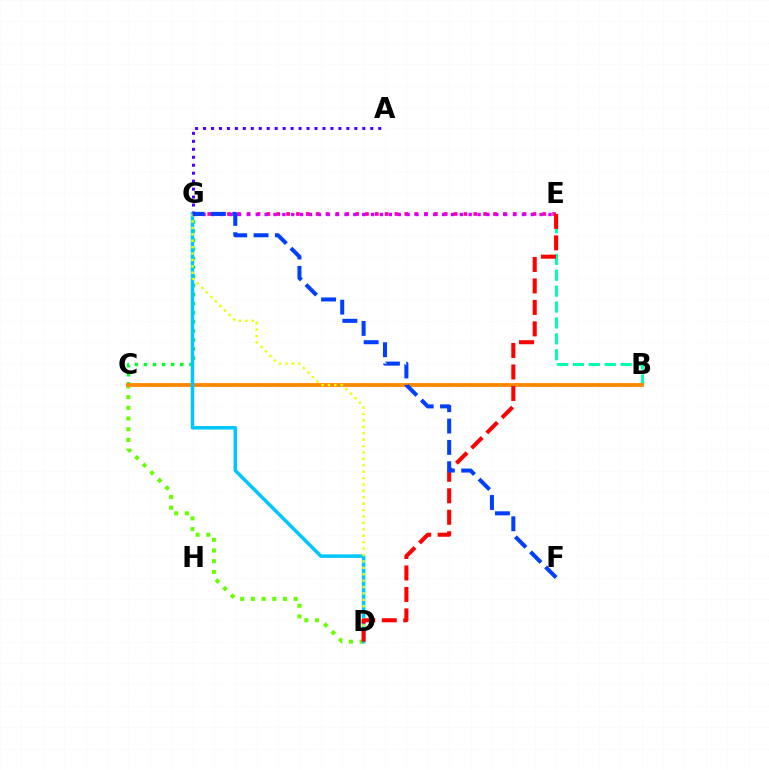{('C', 'G'): [{'color': '#00ff27', 'line_style': 'dotted', 'thickness': 2.46}], ('B', 'E'): [{'color': '#00ffaf', 'line_style': 'dashed', 'thickness': 2.16}], ('C', 'D'): [{'color': '#66ff00', 'line_style': 'dotted', 'thickness': 2.9}], ('B', 'C'): [{'color': '#ff8800', 'line_style': 'solid', 'thickness': 2.77}], ('A', 'G'): [{'color': '#4f00ff', 'line_style': 'dotted', 'thickness': 2.16}], ('E', 'G'): [{'color': '#ff00a0', 'line_style': 'dotted', 'thickness': 2.68}, {'color': '#d600ff', 'line_style': 'dotted', 'thickness': 2.41}], ('D', 'G'): [{'color': '#00c7ff', 'line_style': 'solid', 'thickness': 2.52}, {'color': '#eeff00', 'line_style': 'dotted', 'thickness': 1.74}], ('D', 'E'): [{'color': '#ff0000', 'line_style': 'dashed', 'thickness': 2.92}], ('F', 'G'): [{'color': '#003fff', 'line_style': 'dashed', 'thickness': 2.9}]}